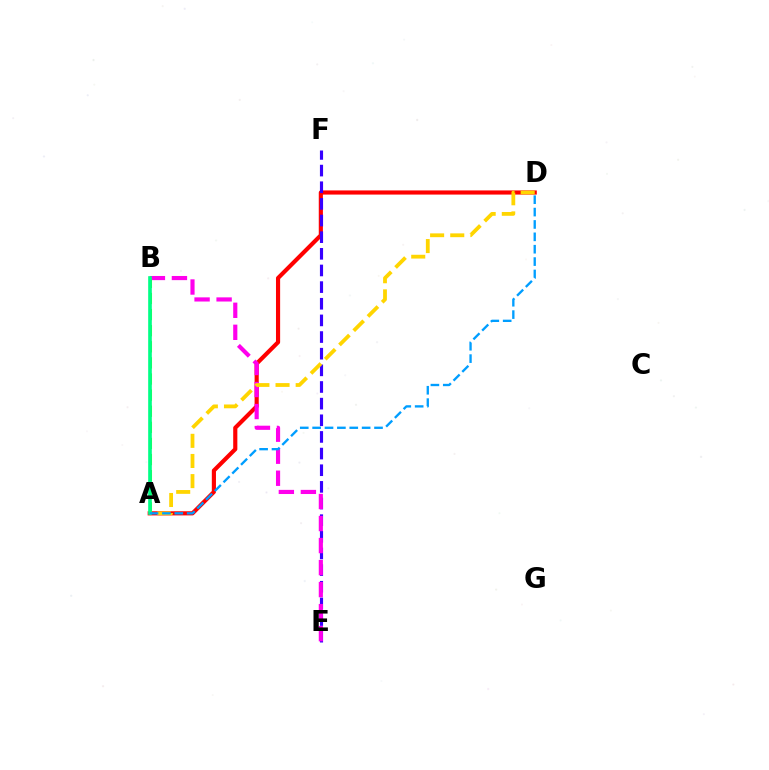{('A', 'D'): [{'color': '#ff0000', 'line_style': 'solid', 'thickness': 2.99}, {'color': '#ffd500', 'line_style': 'dashed', 'thickness': 2.74}, {'color': '#009eff', 'line_style': 'dashed', 'thickness': 1.68}], ('E', 'F'): [{'color': '#3700ff', 'line_style': 'dashed', 'thickness': 2.26}], ('B', 'E'): [{'color': '#ff00ed', 'line_style': 'dashed', 'thickness': 2.99}], ('A', 'B'): [{'color': '#4fff00', 'line_style': 'dashed', 'thickness': 2.19}, {'color': '#00ff86', 'line_style': 'solid', 'thickness': 2.62}]}